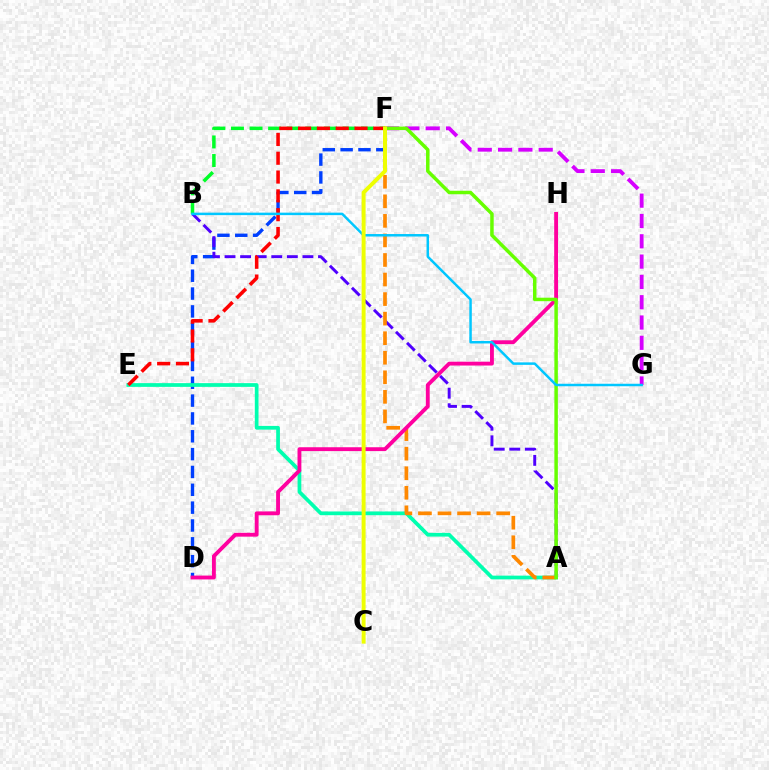{('D', 'F'): [{'color': '#003fff', 'line_style': 'dashed', 'thickness': 2.42}], ('B', 'F'): [{'color': '#00ff27', 'line_style': 'dashed', 'thickness': 2.52}], ('A', 'B'): [{'color': '#4f00ff', 'line_style': 'dashed', 'thickness': 2.12}], ('A', 'E'): [{'color': '#00ffaf', 'line_style': 'solid', 'thickness': 2.68}], ('E', 'F'): [{'color': '#ff0000', 'line_style': 'dashed', 'thickness': 2.56}], ('A', 'F'): [{'color': '#ff8800', 'line_style': 'dashed', 'thickness': 2.66}, {'color': '#66ff00', 'line_style': 'solid', 'thickness': 2.51}], ('D', 'H'): [{'color': '#ff00a0', 'line_style': 'solid', 'thickness': 2.77}], ('F', 'G'): [{'color': '#d600ff', 'line_style': 'dashed', 'thickness': 2.76}], ('B', 'G'): [{'color': '#00c7ff', 'line_style': 'solid', 'thickness': 1.79}], ('C', 'F'): [{'color': '#eeff00', 'line_style': 'solid', 'thickness': 2.84}]}